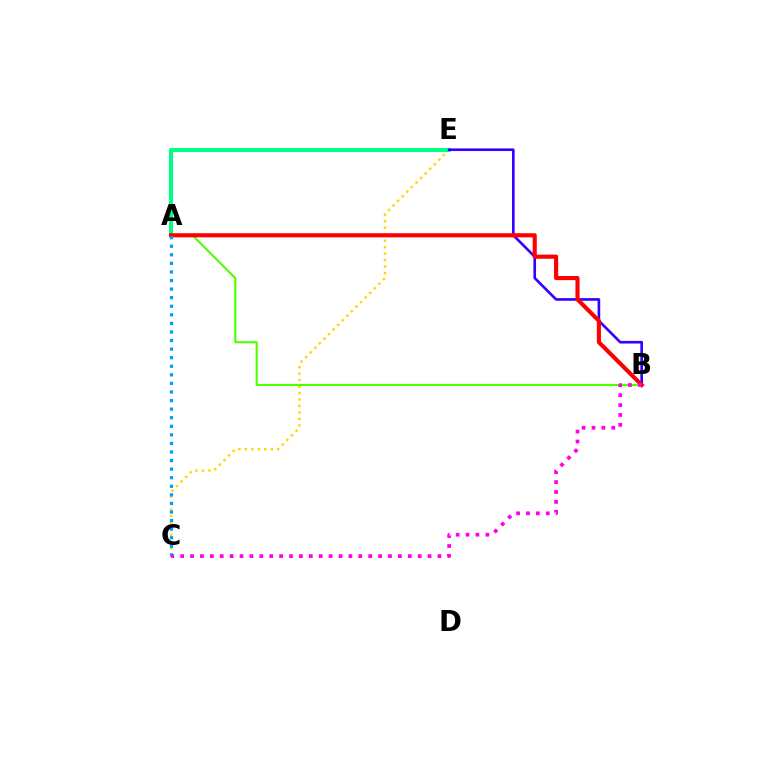{('C', 'E'): [{'color': '#ffd500', 'line_style': 'dotted', 'thickness': 1.76}], ('A', 'B'): [{'color': '#4fff00', 'line_style': 'solid', 'thickness': 1.53}, {'color': '#ff0000', 'line_style': 'solid', 'thickness': 2.97}], ('A', 'E'): [{'color': '#00ff86', 'line_style': 'solid', 'thickness': 2.91}], ('B', 'E'): [{'color': '#3700ff', 'line_style': 'solid', 'thickness': 1.91}], ('A', 'C'): [{'color': '#009eff', 'line_style': 'dotted', 'thickness': 2.33}], ('B', 'C'): [{'color': '#ff00ed', 'line_style': 'dotted', 'thickness': 2.69}]}